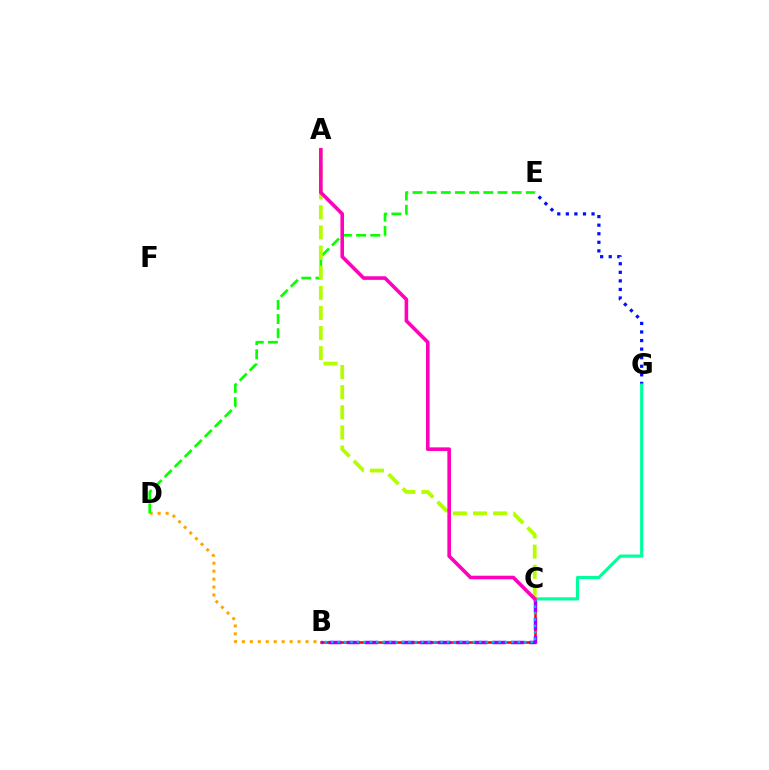{('B', 'D'): [{'color': '#ffa500', 'line_style': 'dotted', 'thickness': 2.16}], ('B', 'C'): [{'color': '#ff0000', 'line_style': 'solid', 'thickness': 1.85}, {'color': '#9b00ff', 'line_style': 'dashed', 'thickness': 2.48}, {'color': '#00b5ff', 'line_style': 'dotted', 'thickness': 1.75}], ('E', 'G'): [{'color': '#0010ff', 'line_style': 'dotted', 'thickness': 2.33}], ('D', 'E'): [{'color': '#08ff00', 'line_style': 'dashed', 'thickness': 1.92}], ('A', 'C'): [{'color': '#b3ff00', 'line_style': 'dashed', 'thickness': 2.73}, {'color': '#ff00bd', 'line_style': 'solid', 'thickness': 2.6}], ('C', 'G'): [{'color': '#00ff9d', 'line_style': 'solid', 'thickness': 2.26}]}